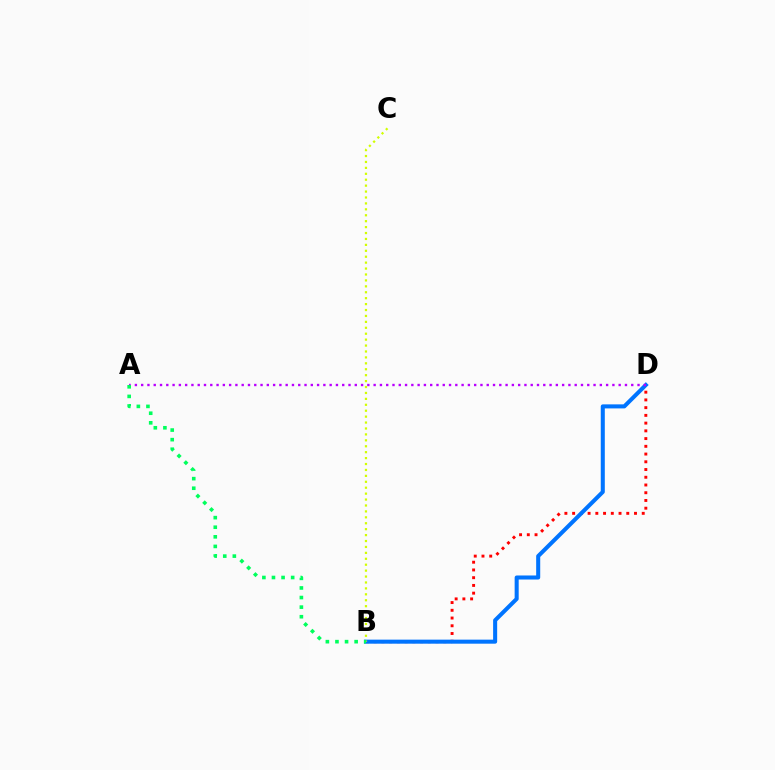{('B', 'D'): [{'color': '#ff0000', 'line_style': 'dotted', 'thickness': 2.1}, {'color': '#0074ff', 'line_style': 'solid', 'thickness': 2.91}], ('B', 'C'): [{'color': '#d1ff00', 'line_style': 'dotted', 'thickness': 1.61}], ('A', 'D'): [{'color': '#b900ff', 'line_style': 'dotted', 'thickness': 1.71}], ('A', 'B'): [{'color': '#00ff5c', 'line_style': 'dotted', 'thickness': 2.61}]}